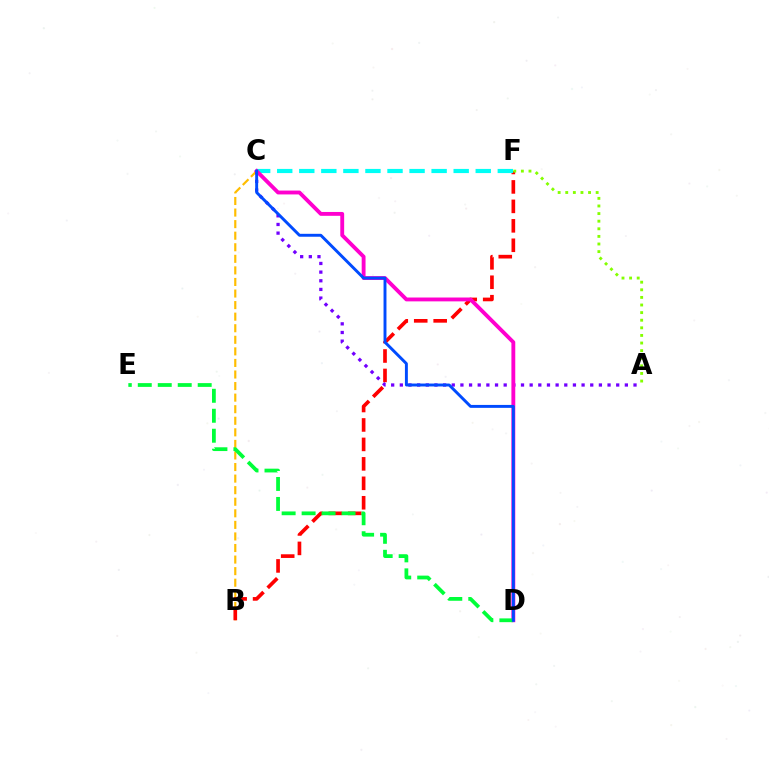{('B', 'C'): [{'color': '#ffbd00', 'line_style': 'dashed', 'thickness': 1.57}], ('B', 'F'): [{'color': '#ff0000', 'line_style': 'dashed', 'thickness': 2.64}], ('A', 'C'): [{'color': '#7200ff', 'line_style': 'dotted', 'thickness': 2.35}], ('C', 'F'): [{'color': '#00fff6', 'line_style': 'dashed', 'thickness': 3.0}], ('C', 'D'): [{'color': '#ff00cf', 'line_style': 'solid', 'thickness': 2.78}, {'color': '#004bff', 'line_style': 'solid', 'thickness': 2.11}], ('D', 'E'): [{'color': '#00ff39', 'line_style': 'dashed', 'thickness': 2.71}], ('A', 'F'): [{'color': '#84ff00', 'line_style': 'dotted', 'thickness': 2.07}]}